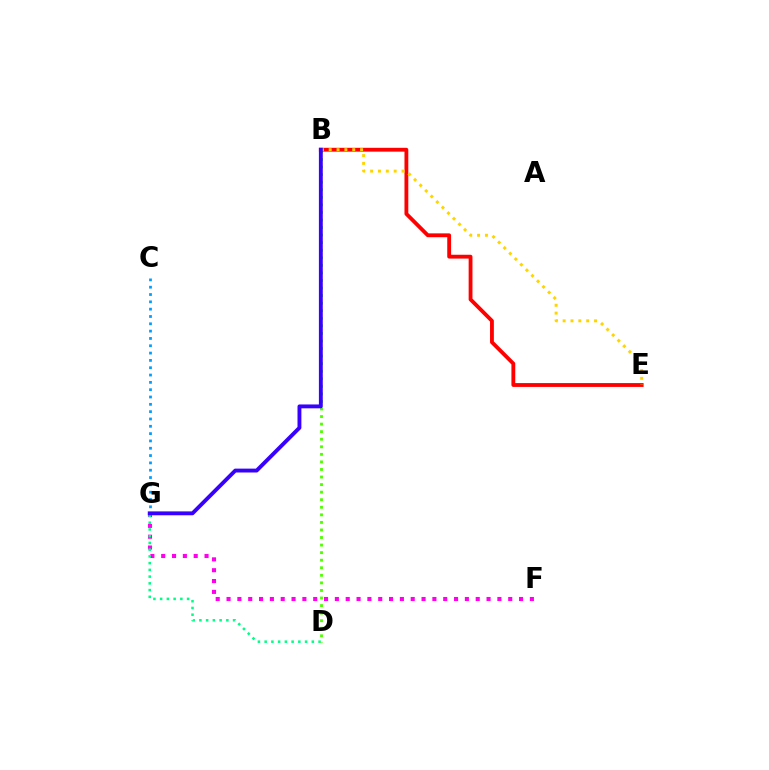{('F', 'G'): [{'color': '#ff00ed', 'line_style': 'dotted', 'thickness': 2.94}], ('D', 'G'): [{'color': '#00ff86', 'line_style': 'dotted', 'thickness': 1.83}], ('B', 'D'): [{'color': '#4fff00', 'line_style': 'dotted', 'thickness': 2.05}], ('B', 'E'): [{'color': '#ff0000', 'line_style': 'solid', 'thickness': 2.76}, {'color': '#ffd500', 'line_style': 'dotted', 'thickness': 2.13}], ('C', 'G'): [{'color': '#009eff', 'line_style': 'dotted', 'thickness': 1.99}], ('B', 'G'): [{'color': '#3700ff', 'line_style': 'solid', 'thickness': 2.79}]}